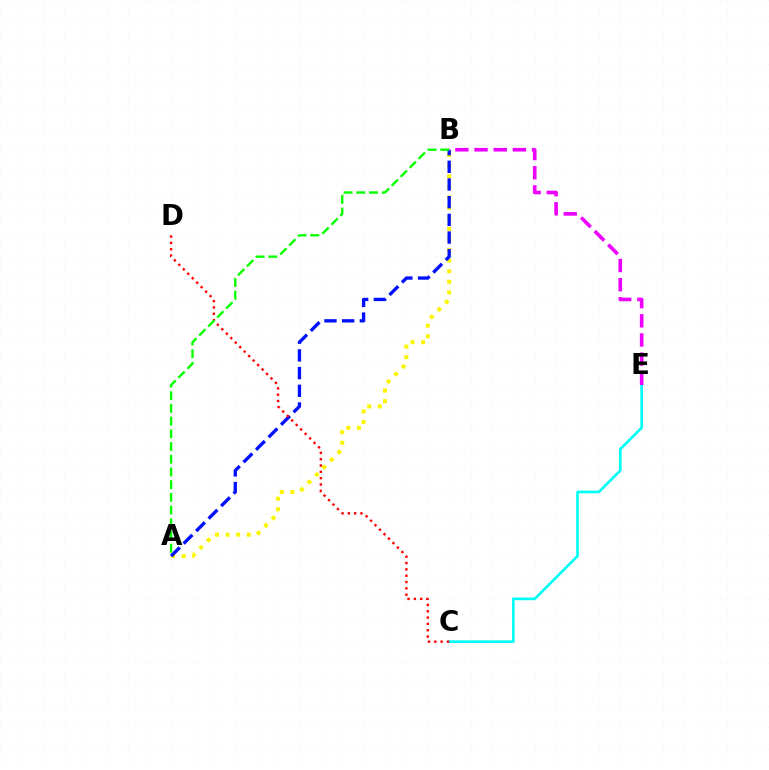{('A', 'B'): [{'color': '#fcf500', 'line_style': 'dotted', 'thickness': 2.87}, {'color': '#0010ff', 'line_style': 'dashed', 'thickness': 2.4}, {'color': '#08ff00', 'line_style': 'dashed', 'thickness': 1.73}], ('C', 'E'): [{'color': '#00fff6', 'line_style': 'solid', 'thickness': 1.91}], ('C', 'D'): [{'color': '#ff0000', 'line_style': 'dotted', 'thickness': 1.72}], ('B', 'E'): [{'color': '#ee00ff', 'line_style': 'dashed', 'thickness': 2.6}]}